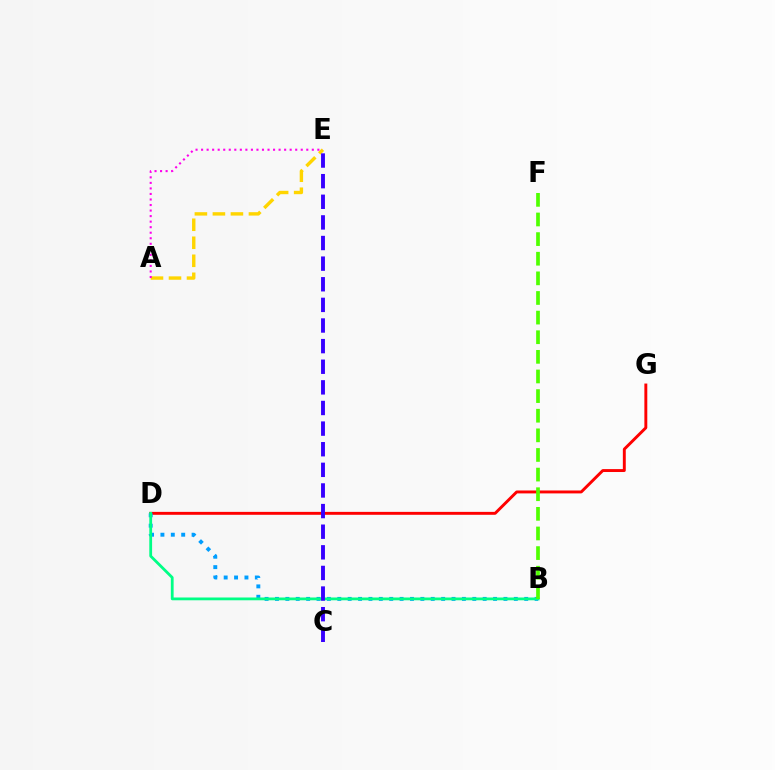{('A', 'E'): [{'color': '#ffd500', 'line_style': 'dashed', 'thickness': 2.45}, {'color': '#ff00ed', 'line_style': 'dotted', 'thickness': 1.5}], ('D', 'G'): [{'color': '#ff0000', 'line_style': 'solid', 'thickness': 2.1}], ('B', 'D'): [{'color': '#009eff', 'line_style': 'dotted', 'thickness': 2.82}, {'color': '#00ff86', 'line_style': 'solid', 'thickness': 2.01}], ('C', 'E'): [{'color': '#3700ff', 'line_style': 'dashed', 'thickness': 2.8}], ('B', 'F'): [{'color': '#4fff00', 'line_style': 'dashed', 'thickness': 2.67}]}